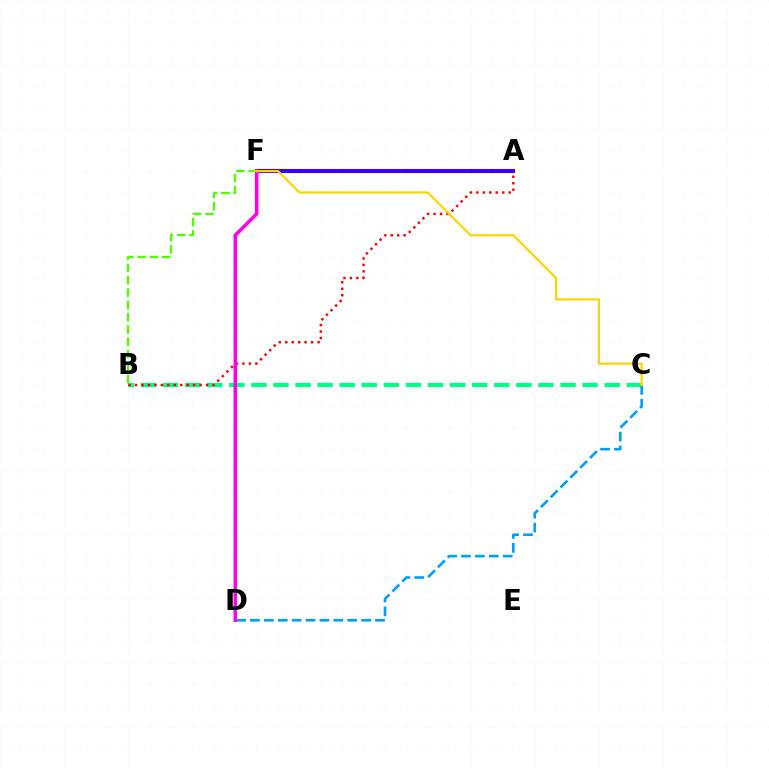{('A', 'F'): [{'color': '#3700ff', 'line_style': 'solid', 'thickness': 2.95}], ('B', 'C'): [{'color': '#00ff86', 'line_style': 'dashed', 'thickness': 3.0}], ('C', 'D'): [{'color': '#009eff', 'line_style': 'dashed', 'thickness': 1.89}], ('A', 'B'): [{'color': '#ff0000', 'line_style': 'dotted', 'thickness': 1.76}], ('D', 'F'): [{'color': '#ff00ed', 'line_style': 'solid', 'thickness': 2.52}], ('B', 'F'): [{'color': '#4fff00', 'line_style': 'dashed', 'thickness': 1.67}], ('C', 'F'): [{'color': '#ffd500', 'line_style': 'solid', 'thickness': 1.59}]}